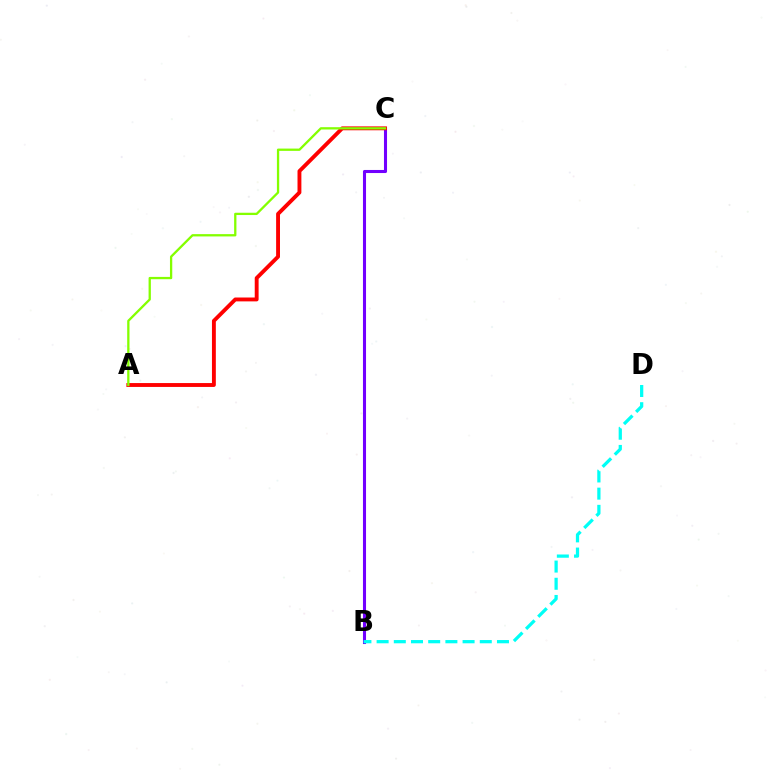{('B', 'C'): [{'color': '#7200ff', 'line_style': 'solid', 'thickness': 2.21}], ('A', 'C'): [{'color': '#ff0000', 'line_style': 'solid', 'thickness': 2.79}, {'color': '#84ff00', 'line_style': 'solid', 'thickness': 1.65}], ('B', 'D'): [{'color': '#00fff6', 'line_style': 'dashed', 'thickness': 2.34}]}